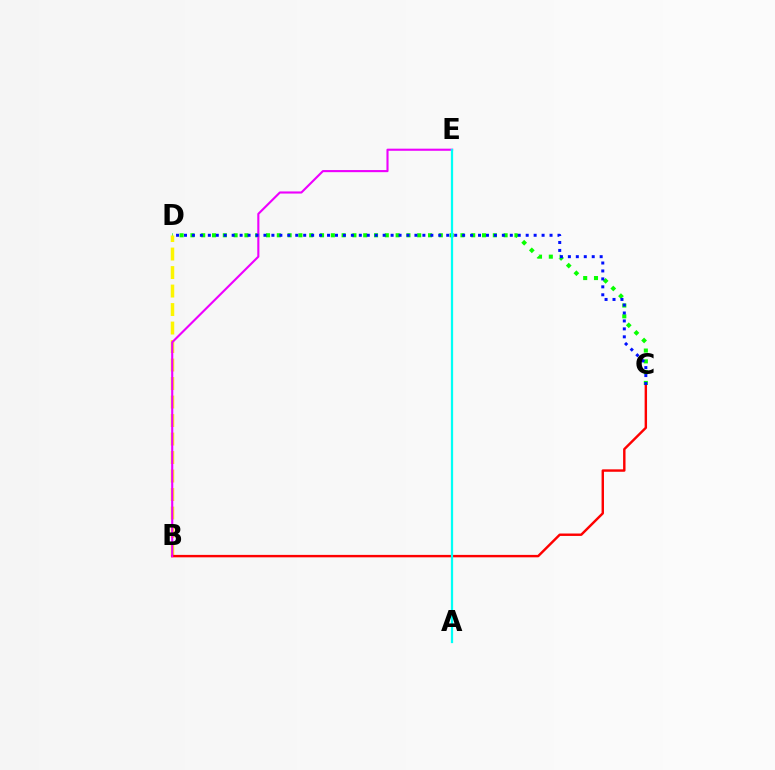{('C', 'D'): [{'color': '#08ff00', 'line_style': 'dotted', 'thickness': 2.93}, {'color': '#0010ff', 'line_style': 'dotted', 'thickness': 2.16}], ('B', 'D'): [{'color': '#fcf500', 'line_style': 'dashed', 'thickness': 2.51}], ('B', 'C'): [{'color': '#ff0000', 'line_style': 'solid', 'thickness': 1.74}], ('B', 'E'): [{'color': '#ee00ff', 'line_style': 'solid', 'thickness': 1.52}], ('A', 'E'): [{'color': '#00fff6', 'line_style': 'solid', 'thickness': 1.62}]}